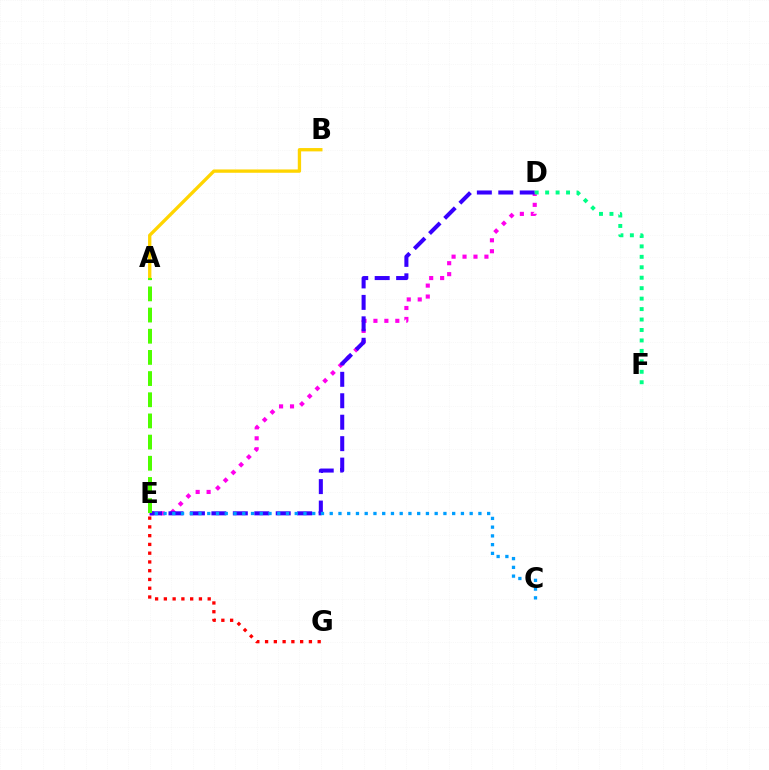{('A', 'B'): [{'color': '#ffd500', 'line_style': 'solid', 'thickness': 2.39}], ('D', 'E'): [{'color': '#ff00ed', 'line_style': 'dotted', 'thickness': 2.97}, {'color': '#3700ff', 'line_style': 'dashed', 'thickness': 2.91}], ('E', 'G'): [{'color': '#ff0000', 'line_style': 'dotted', 'thickness': 2.38}], ('C', 'E'): [{'color': '#009eff', 'line_style': 'dotted', 'thickness': 2.38}], ('D', 'F'): [{'color': '#00ff86', 'line_style': 'dotted', 'thickness': 2.84}], ('A', 'E'): [{'color': '#4fff00', 'line_style': 'dashed', 'thickness': 2.88}]}